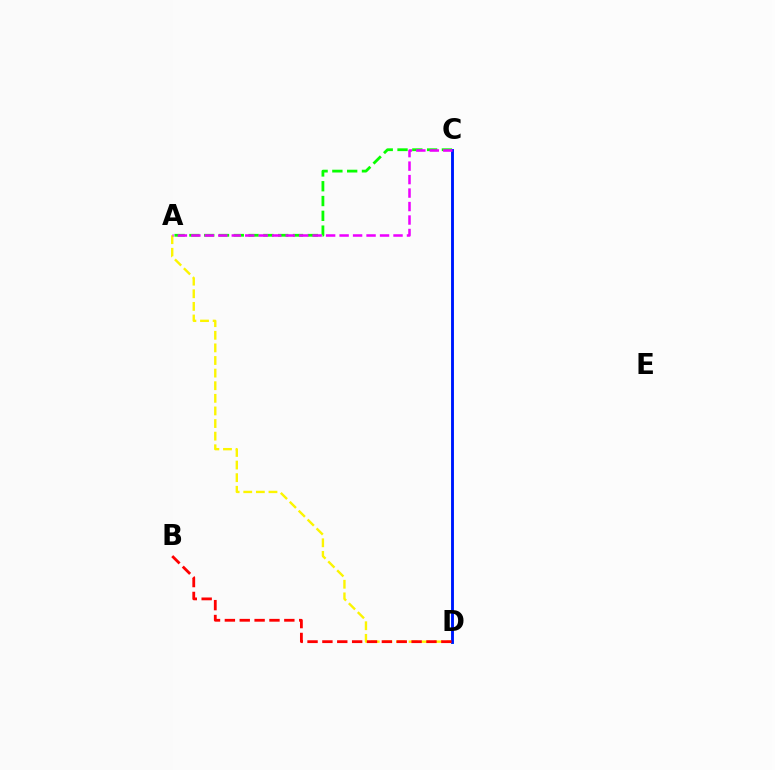{('C', 'D'): [{'color': '#00fff6', 'line_style': 'solid', 'thickness': 2.12}, {'color': '#0010ff', 'line_style': 'solid', 'thickness': 2.02}], ('A', 'D'): [{'color': '#fcf500', 'line_style': 'dashed', 'thickness': 1.71}], ('A', 'C'): [{'color': '#08ff00', 'line_style': 'dashed', 'thickness': 2.01}, {'color': '#ee00ff', 'line_style': 'dashed', 'thickness': 1.83}], ('B', 'D'): [{'color': '#ff0000', 'line_style': 'dashed', 'thickness': 2.02}]}